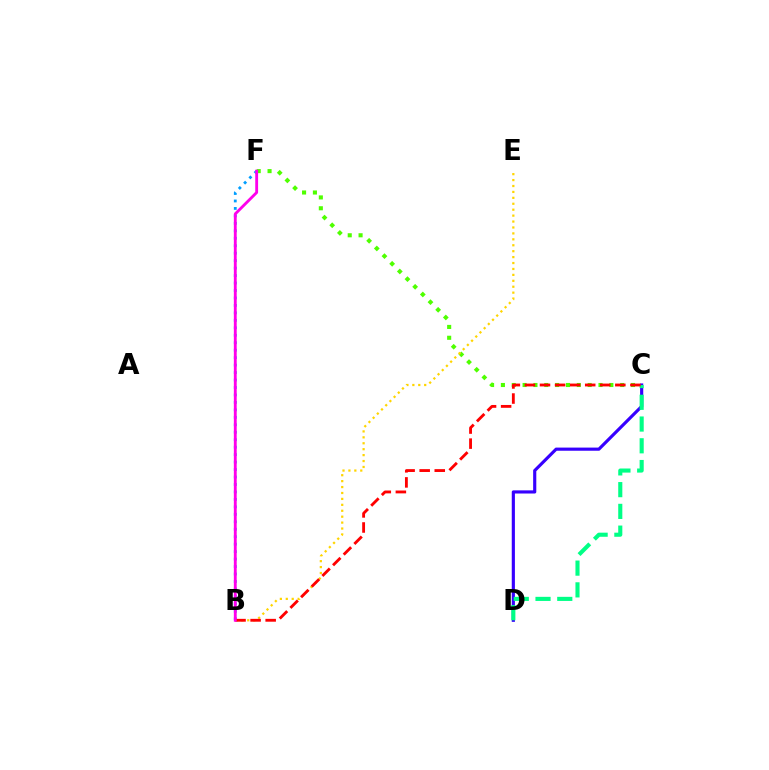{('B', 'F'): [{'color': '#009eff', 'line_style': 'dotted', 'thickness': 2.03}, {'color': '#ff00ed', 'line_style': 'solid', 'thickness': 2.05}], ('C', 'F'): [{'color': '#4fff00', 'line_style': 'dotted', 'thickness': 2.95}], ('B', 'E'): [{'color': '#ffd500', 'line_style': 'dotted', 'thickness': 1.61}], ('C', 'D'): [{'color': '#3700ff', 'line_style': 'solid', 'thickness': 2.27}, {'color': '#00ff86', 'line_style': 'dashed', 'thickness': 2.95}], ('B', 'C'): [{'color': '#ff0000', 'line_style': 'dashed', 'thickness': 2.05}]}